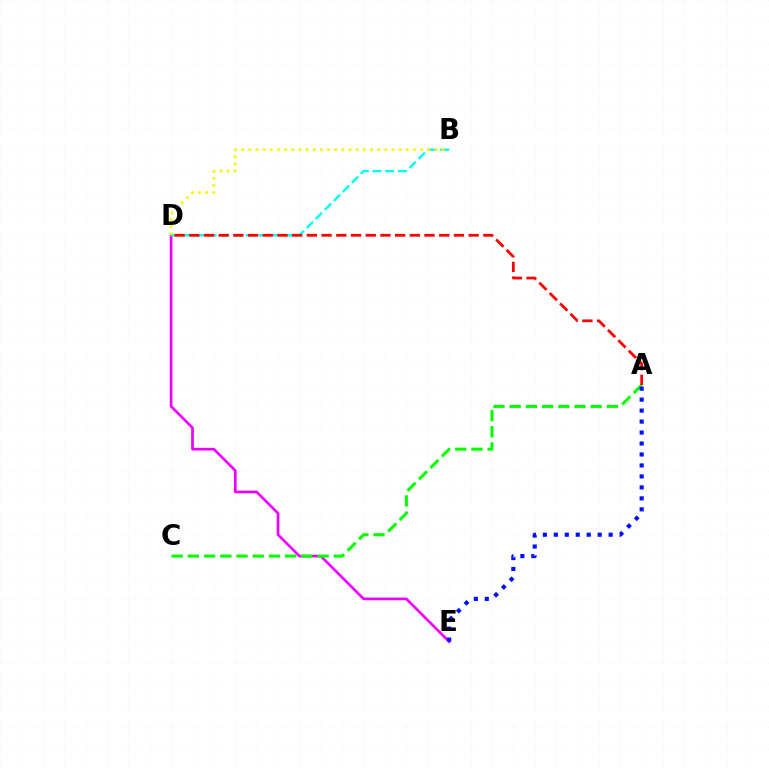{('D', 'E'): [{'color': '#ee00ff', 'line_style': 'solid', 'thickness': 1.93}], ('B', 'D'): [{'color': '#00fff6', 'line_style': 'dashed', 'thickness': 1.73}, {'color': '#fcf500', 'line_style': 'dotted', 'thickness': 1.95}], ('A', 'C'): [{'color': '#08ff00', 'line_style': 'dashed', 'thickness': 2.2}], ('A', 'E'): [{'color': '#0010ff', 'line_style': 'dotted', 'thickness': 2.98}], ('A', 'D'): [{'color': '#ff0000', 'line_style': 'dashed', 'thickness': 2.0}]}